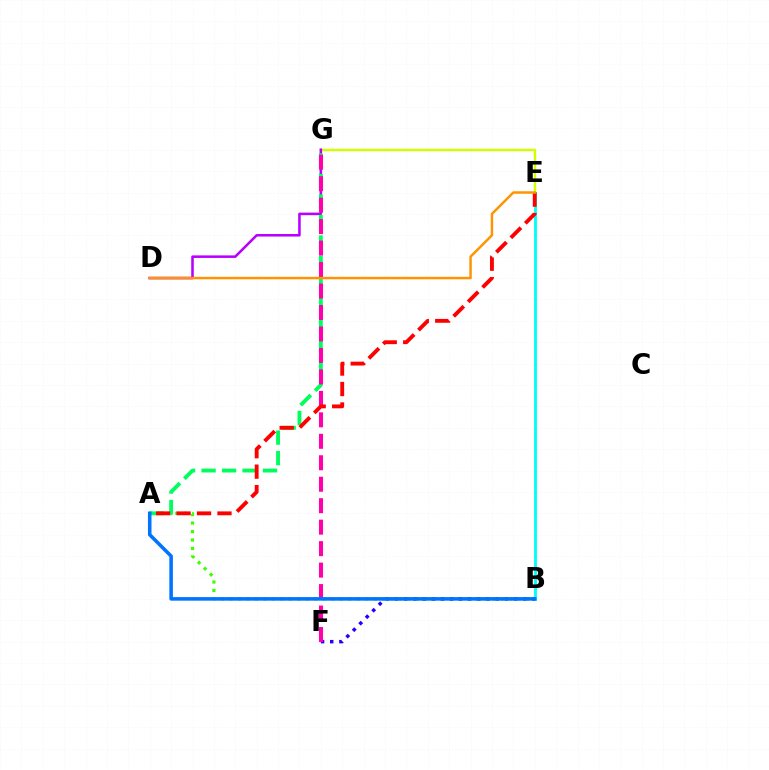{('A', 'B'): [{'color': '#3dff00', 'line_style': 'dotted', 'thickness': 2.3}, {'color': '#0074ff', 'line_style': 'solid', 'thickness': 2.56}], ('E', 'G'): [{'color': '#d1ff00', 'line_style': 'solid', 'thickness': 1.76}], ('B', 'E'): [{'color': '#00fff6', 'line_style': 'solid', 'thickness': 2.06}], ('D', 'G'): [{'color': '#b900ff', 'line_style': 'solid', 'thickness': 1.84}], ('A', 'G'): [{'color': '#00ff5c', 'line_style': 'dashed', 'thickness': 2.78}], ('B', 'F'): [{'color': '#2500ff', 'line_style': 'dotted', 'thickness': 2.49}], ('F', 'G'): [{'color': '#ff00ac', 'line_style': 'dashed', 'thickness': 2.92}], ('A', 'E'): [{'color': '#ff0000', 'line_style': 'dashed', 'thickness': 2.78}], ('D', 'E'): [{'color': '#ff9400', 'line_style': 'solid', 'thickness': 1.77}]}